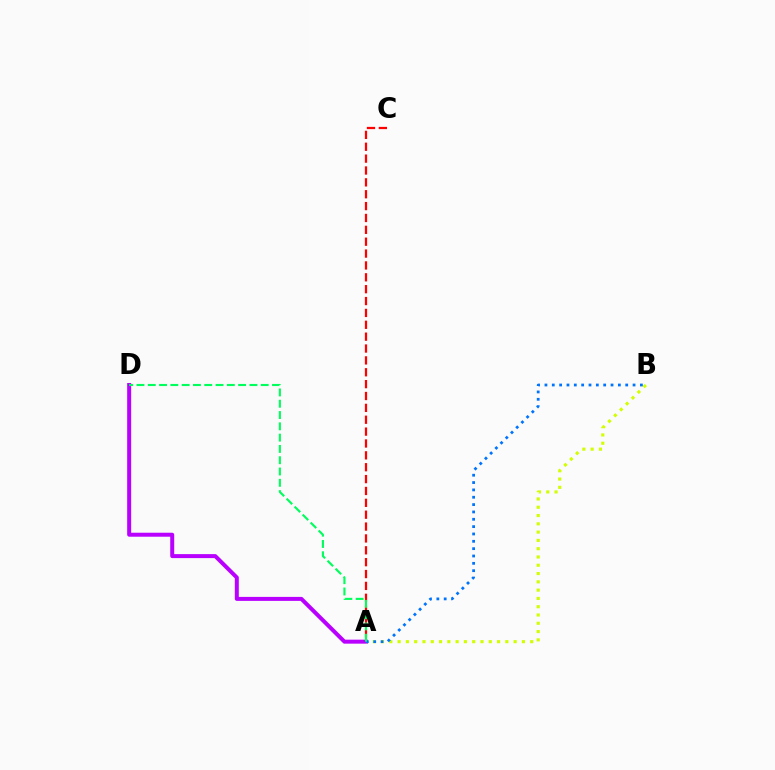{('A', 'C'): [{'color': '#ff0000', 'line_style': 'dashed', 'thickness': 1.61}], ('A', 'D'): [{'color': '#b900ff', 'line_style': 'solid', 'thickness': 2.87}, {'color': '#00ff5c', 'line_style': 'dashed', 'thickness': 1.53}], ('A', 'B'): [{'color': '#d1ff00', 'line_style': 'dotted', 'thickness': 2.25}, {'color': '#0074ff', 'line_style': 'dotted', 'thickness': 2.0}]}